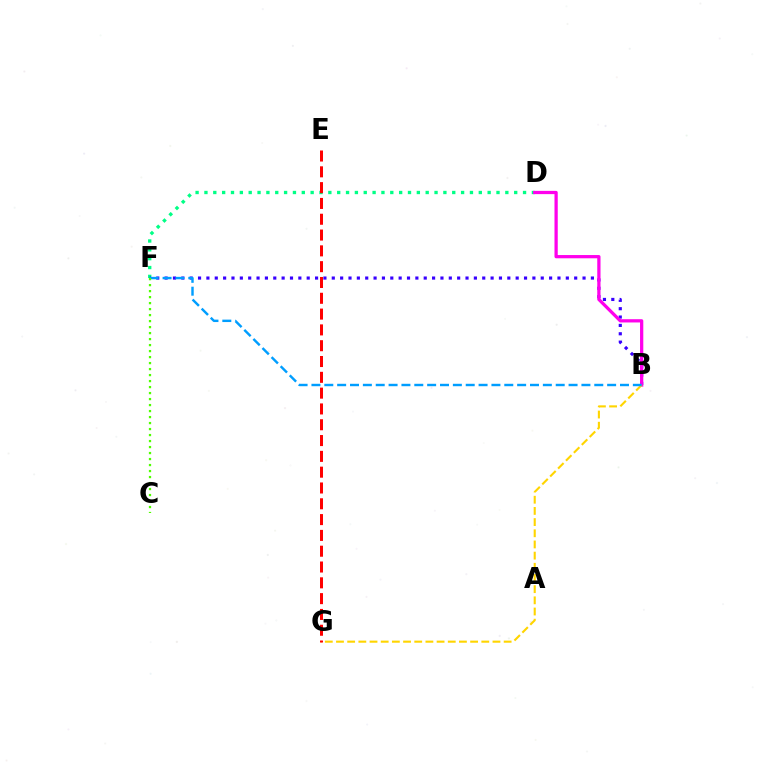{('D', 'F'): [{'color': '#00ff86', 'line_style': 'dotted', 'thickness': 2.4}], ('B', 'F'): [{'color': '#3700ff', 'line_style': 'dotted', 'thickness': 2.27}, {'color': '#009eff', 'line_style': 'dashed', 'thickness': 1.75}], ('B', 'D'): [{'color': '#ff00ed', 'line_style': 'solid', 'thickness': 2.34}], ('B', 'G'): [{'color': '#ffd500', 'line_style': 'dashed', 'thickness': 1.52}], ('E', 'G'): [{'color': '#ff0000', 'line_style': 'dashed', 'thickness': 2.15}], ('C', 'F'): [{'color': '#4fff00', 'line_style': 'dotted', 'thickness': 1.63}]}